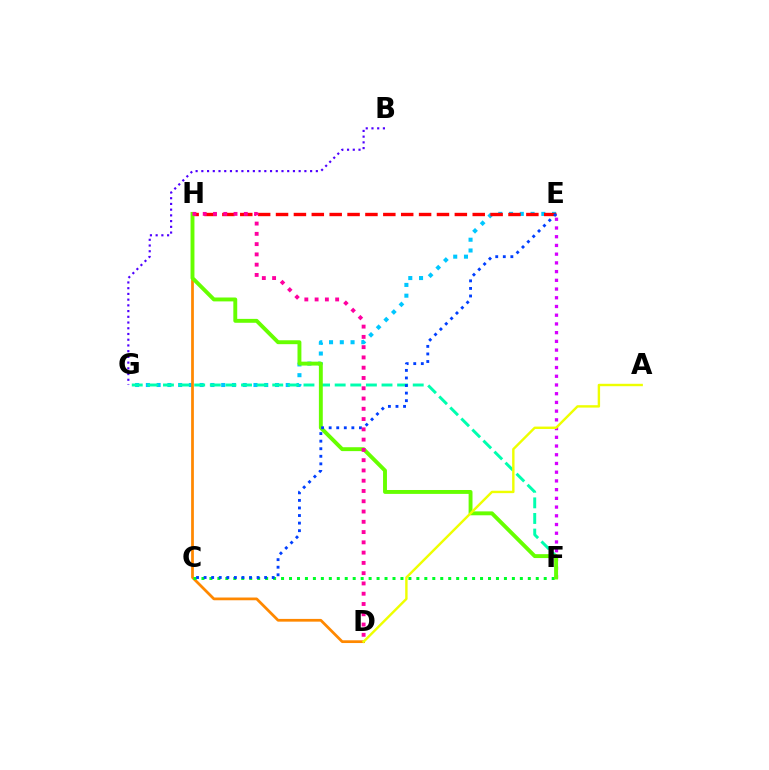{('B', 'G'): [{'color': '#4f00ff', 'line_style': 'dotted', 'thickness': 1.56}], ('E', 'G'): [{'color': '#00c7ff', 'line_style': 'dotted', 'thickness': 2.92}], ('F', 'G'): [{'color': '#00ffaf', 'line_style': 'dashed', 'thickness': 2.12}], ('E', 'F'): [{'color': '#d600ff', 'line_style': 'dotted', 'thickness': 2.37}], ('D', 'H'): [{'color': '#ff8800', 'line_style': 'solid', 'thickness': 1.98}, {'color': '#ff00a0', 'line_style': 'dotted', 'thickness': 2.79}], ('E', 'H'): [{'color': '#ff0000', 'line_style': 'dashed', 'thickness': 2.43}], ('C', 'F'): [{'color': '#00ff27', 'line_style': 'dotted', 'thickness': 2.16}], ('F', 'H'): [{'color': '#66ff00', 'line_style': 'solid', 'thickness': 2.81}], ('C', 'E'): [{'color': '#003fff', 'line_style': 'dotted', 'thickness': 2.06}], ('A', 'D'): [{'color': '#eeff00', 'line_style': 'solid', 'thickness': 1.74}]}